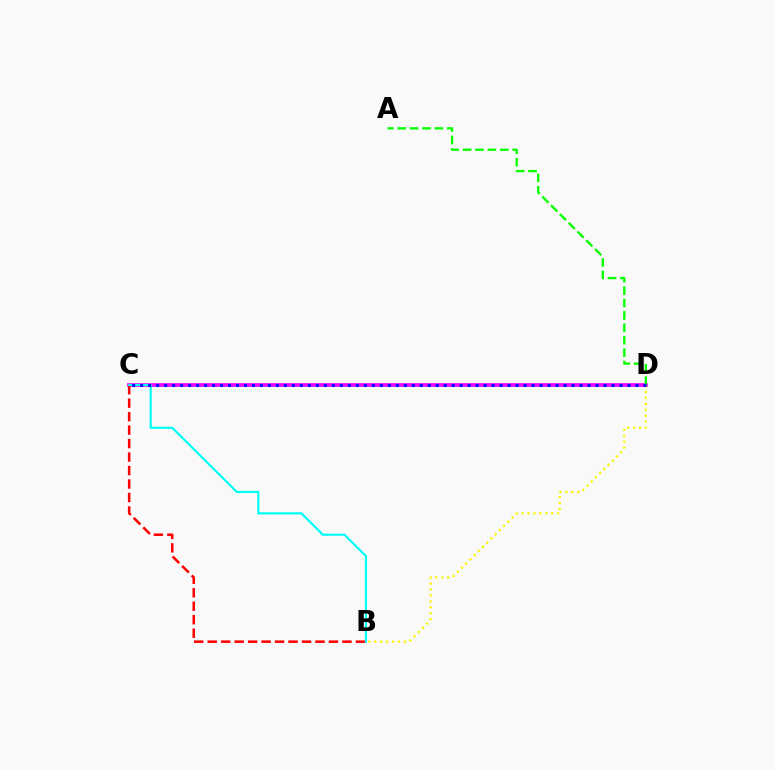{('C', 'D'): [{'color': '#ee00ff', 'line_style': 'solid', 'thickness': 2.64}, {'color': '#0010ff', 'line_style': 'dotted', 'thickness': 2.17}], ('A', 'D'): [{'color': '#08ff00', 'line_style': 'dashed', 'thickness': 1.68}], ('B', 'C'): [{'color': '#ff0000', 'line_style': 'dashed', 'thickness': 1.83}, {'color': '#00fff6', 'line_style': 'solid', 'thickness': 1.56}], ('B', 'D'): [{'color': '#fcf500', 'line_style': 'dotted', 'thickness': 1.61}]}